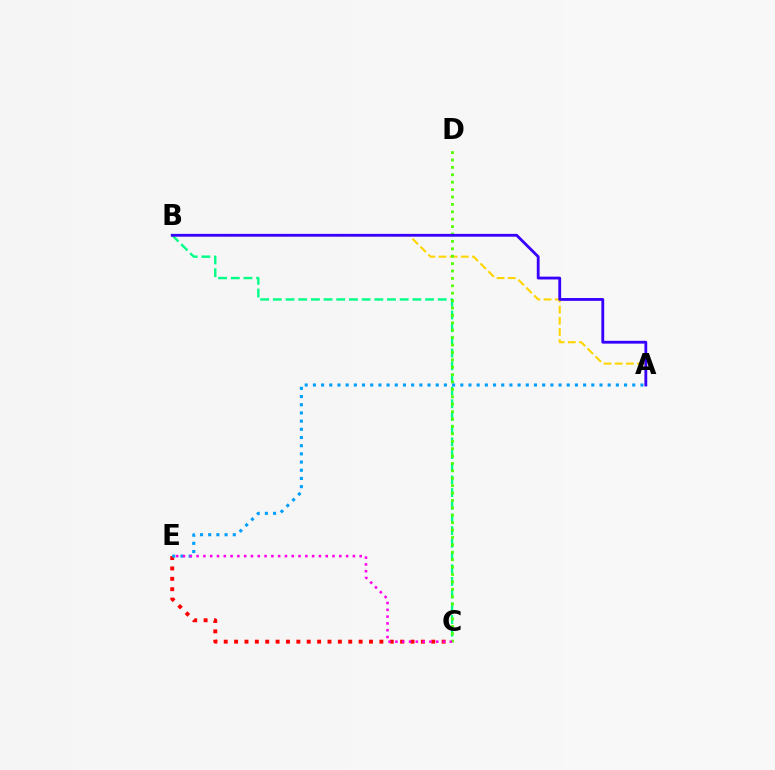{('B', 'C'): [{'color': '#00ff86', 'line_style': 'dashed', 'thickness': 1.72}], ('A', 'B'): [{'color': '#ffd500', 'line_style': 'dashed', 'thickness': 1.52}, {'color': '#3700ff', 'line_style': 'solid', 'thickness': 2.03}], ('C', 'D'): [{'color': '#4fff00', 'line_style': 'dotted', 'thickness': 2.01}], ('C', 'E'): [{'color': '#ff0000', 'line_style': 'dotted', 'thickness': 2.82}, {'color': '#ff00ed', 'line_style': 'dotted', 'thickness': 1.85}], ('A', 'E'): [{'color': '#009eff', 'line_style': 'dotted', 'thickness': 2.22}]}